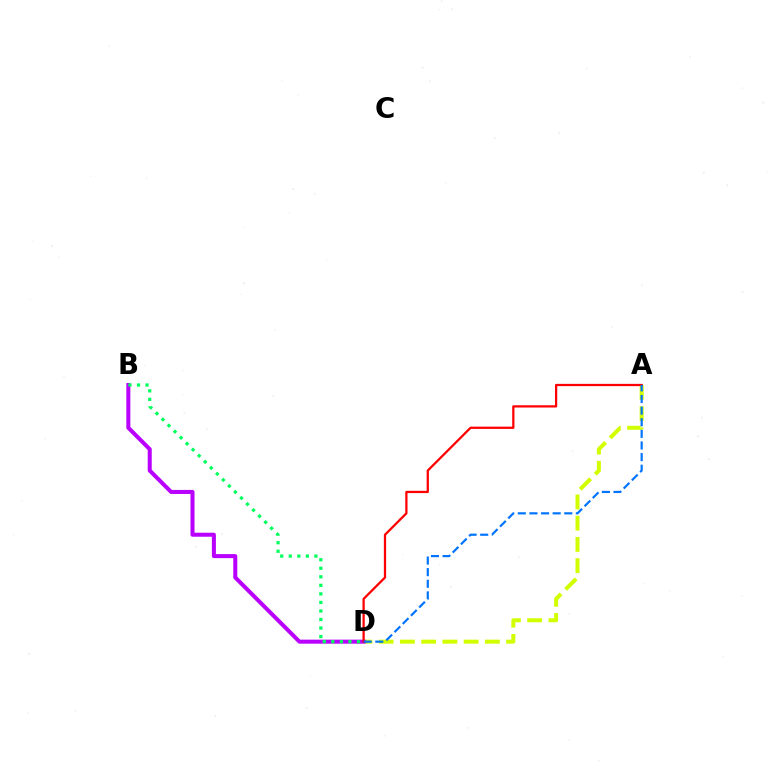{('A', 'D'): [{'color': '#d1ff00', 'line_style': 'dashed', 'thickness': 2.88}, {'color': '#ff0000', 'line_style': 'solid', 'thickness': 1.63}, {'color': '#0074ff', 'line_style': 'dashed', 'thickness': 1.58}], ('B', 'D'): [{'color': '#b900ff', 'line_style': 'solid', 'thickness': 2.9}, {'color': '#00ff5c', 'line_style': 'dotted', 'thickness': 2.32}]}